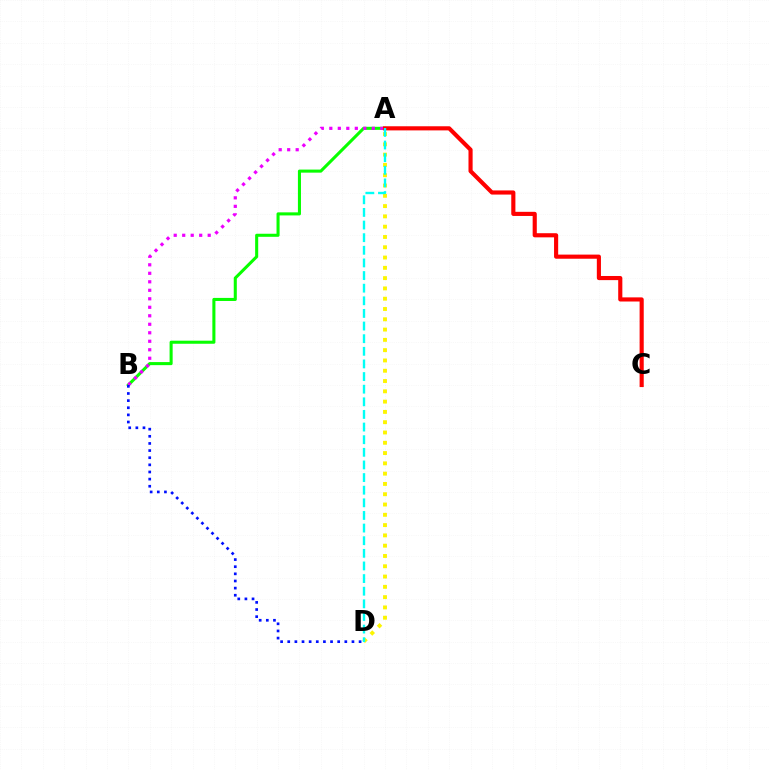{('A', 'D'): [{'color': '#fcf500', 'line_style': 'dotted', 'thickness': 2.8}, {'color': '#00fff6', 'line_style': 'dashed', 'thickness': 1.72}], ('A', 'B'): [{'color': '#08ff00', 'line_style': 'solid', 'thickness': 2.21}, {'color': '#ee00ff', 'line_style': 'dotted', 'thickness': 2.31}], ('A', 'C'): [{'color': '#ff0000', 'line_style': 'solid', 'thickness': 2.97}], ('B', 'D'): [{'color': '#0010ff', 'line_style': 'dotted', 'thickness': 1.94}]}